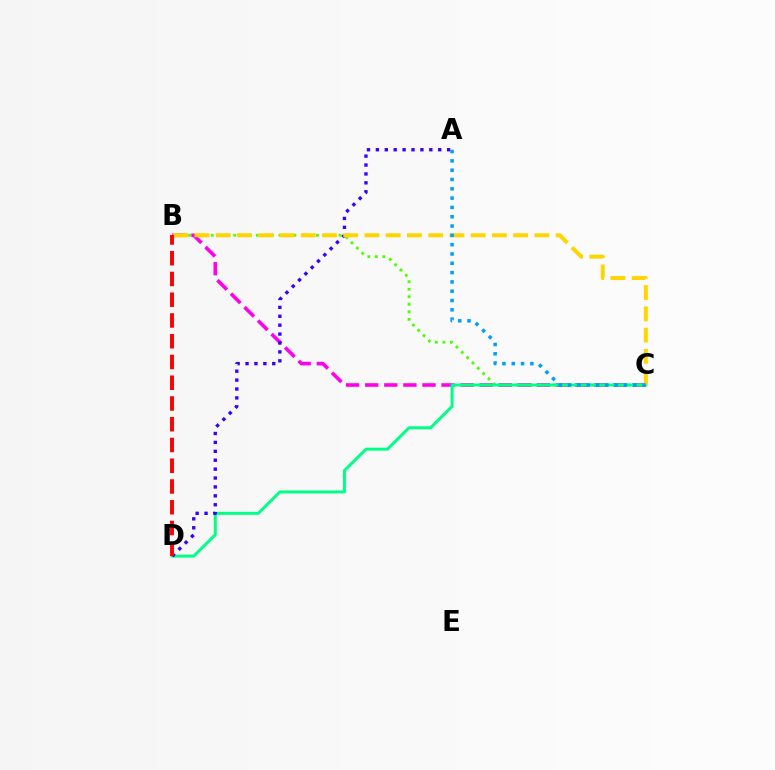{('B', 'C'): [{'color': '#4fff00', 'line_style': 'dotted', 'thickness': 2.04}, {'color': '#ff00ed', 'line_style': 'dashed', 'thickness': 2.59}, {'color': '#ffd500', 'line_style': 'dashed', 'thickness': 2.89}], ('C', 'D'): [{'color': '#00ff86', 'line_style': 'solid', 'thickness': 2.16}], ('A', 'D'): [{'color': '#3700ff', 'line_style': 'dotted', 'thickness': 2.42}], ('A', 'C'): [{'color': '#009eff', 'line_style': 'dotted', 'thickness': 2.53}], ('B', 'D'): [{'color': '#ff0000', 'line_style': 'dashed', 'thickness': 2.82}]}